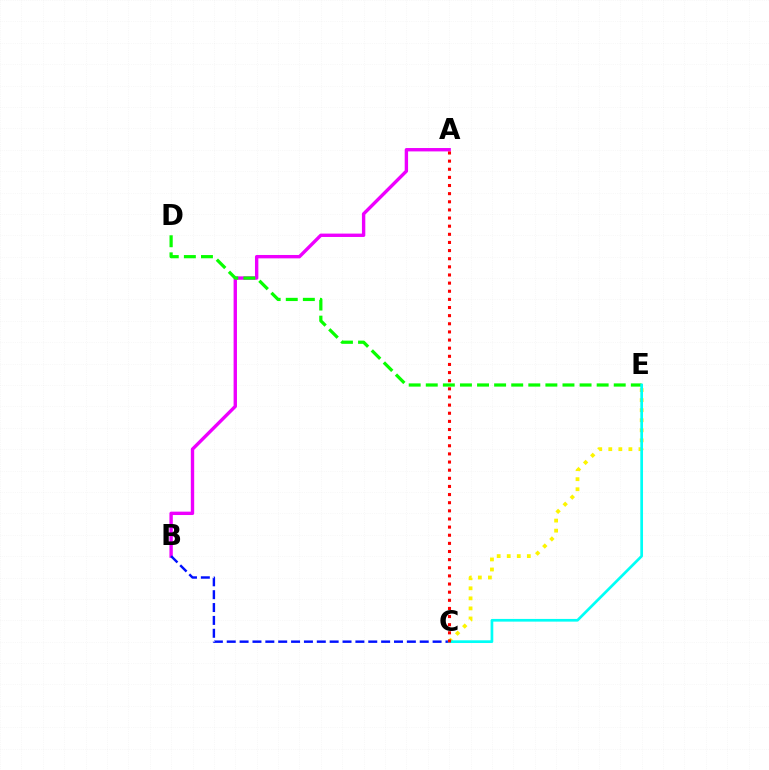{('A', 'B'): [{'color': '#ee00ff', 'line_style': 'solid', 'thickness': 2.43}], ('B', 'C'): [{'color': '#0010ff', 'line_style': 'dashed', 'thickness': 1.75}], ('C', 'E'): [{'color': '#fcf500', 'line_style': 'dotted', 'thickness': 2.73}, {'color': '#00fff6', 'line_style': 'solid', 'thickness': 1.94}], ('D', 'E'): [{'color': '#08ff00', 'line_style': 'dashed', 'thickness': 2.32}], ('A', 'C'): [{'color': '#ff0000', 'line_style': 'dotted', 'thickness': 2.21}]}